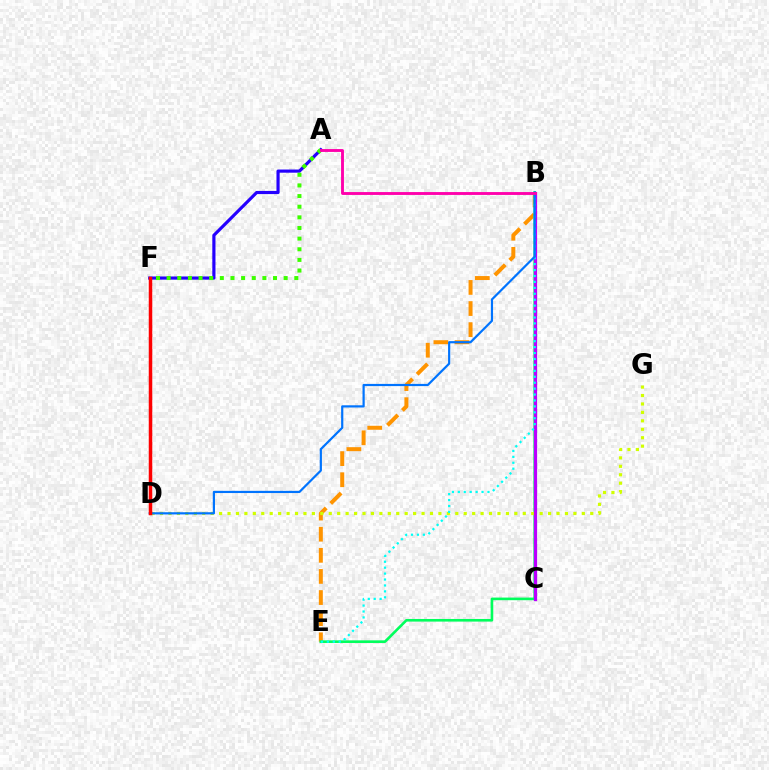{('B', 'E'): [{'color': '#ff9400', 'line_style': 'dashed', 'thickness': 2.87}, {'color': '#00ff5c', 'line_style': 'solid', 'thickness': 1.89}, {'color': '#00fff6', 'line_style': 'dotted', 'thickness': 1.61}], ('A', 'F'): [{'color': '#2500ff', 'line_style': 'solid', 'thickness': 2.28}, {'color': '#3dff00', 'line_style': 'dotted', 'thickness': 2.89}], ('D', 'G'): [{'color': '#d1ff00', 'line_style': 'dotted', 'thickness': 2.29}], ('B', 'C'): [{'color': '#b900ff', 'line_style': 'solid', 'thickness': 2.34}], ('B', 'D'): [{'color': '#0074ff', 'line_style': 'solid', 'thickness': 1.58}], ('D', 'F'): [{'color': '#ff0000', 'line_style': 'solid', 'thickness': 2.52}], ('A', 'B'): [{'color': '#ff00ac', 'line_style': 'solid', 'thickness': 2.07}]}